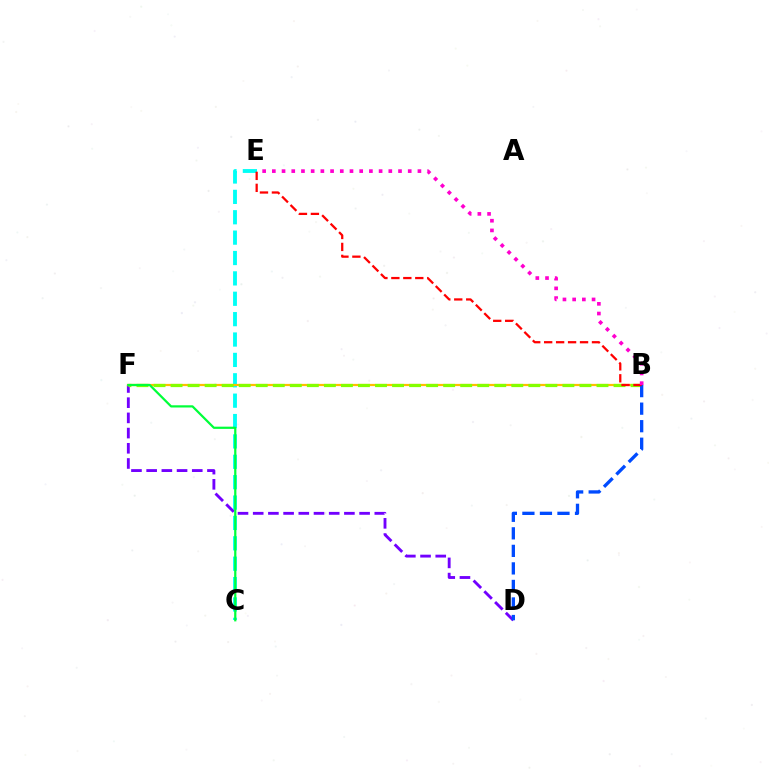{('C', 'E'): [{'color': '#00fff6', 'line_style': 'dashed', 'thickness': 2.77}], ('D', 'F'): [{'color': '#7200ff', 'line_style': 'dashed', 'thickness': 2.06}], ('B', 'F'): [{'color': '#ffbd00', 'line_style': 'solid', 'thickness': 1.6}, {'color': '#84ff00', 'line_style': 'dashed', 'thickness': 2.31}], ('B', 'D'): [{'color': '#004bff', 'line_style': 'dashed', 'thickness': 2.38}], ('B', 'E'): [{'color': '#ff0000', 'line_style': 'dashed', 'thickness': 1.62}, {'color': '#ff00cf', 'line_style': 'dotted', 'thickness': 2.64}], ('C', 'F'): [{'color': '#00ff39', 'line_style': 'solid', 'thickness': 1.6}]}